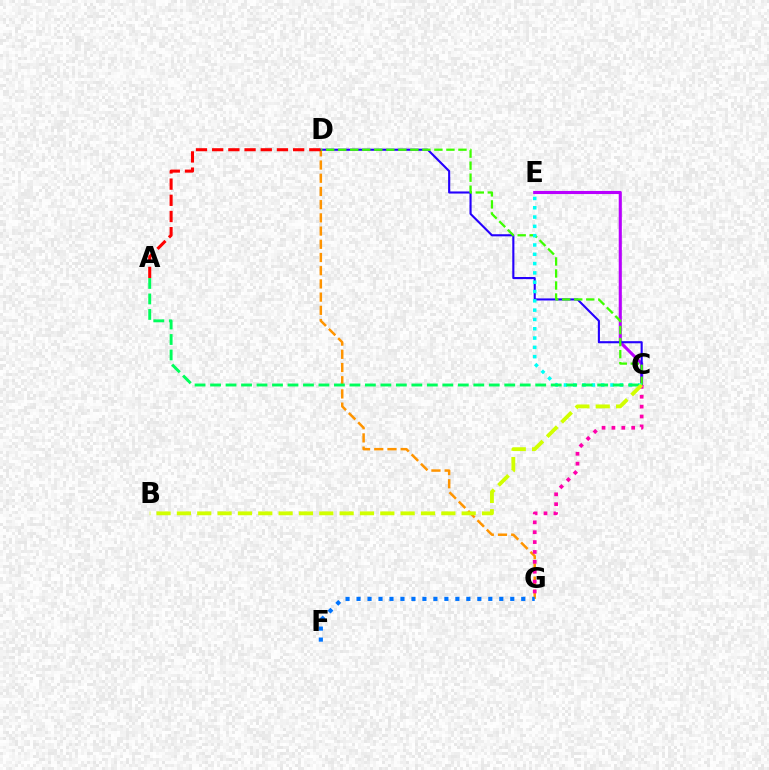{('C', 'E'): [{'color': '#b900ff', 'line_style': 'solid', 'thickness': 2.23}, {'color': '#00fff6', 'line_style': 'dotted', 'thickness': 2.53}], ('D', 'G'): [{'color': '#ff9400', 'line_style': 'dashed', 'thickness': 1.79}], ('C', 'D'): [{'color': '#2500ff', 'line_style': 'solid', 'thickness': 1.52}, {'color': '#3dff00', 'line_style': 'dashed', 'thickness': 1.63}], ('A', 'C'): [{'color': '#00ff5c', 'line_style': 'dashed', 'thickness': 2.1}], ('C', 'G'): [{'color': '#ff00ac', 'line_style': 'dotted', 'thickness': 2.68}], ('B', 'C'): [{'color': '#d1ff00', 'line_style': 'dashed', 'thickness': 2.76}], ('F', 'G'): [{'color': '#0074ff', 'line_style': 'dotted', 'thickness': 2.98}], ('A', 'D'): [{'color': '#ff0000', 'line_style': 'dashed', 'thickness': 2.2}]}